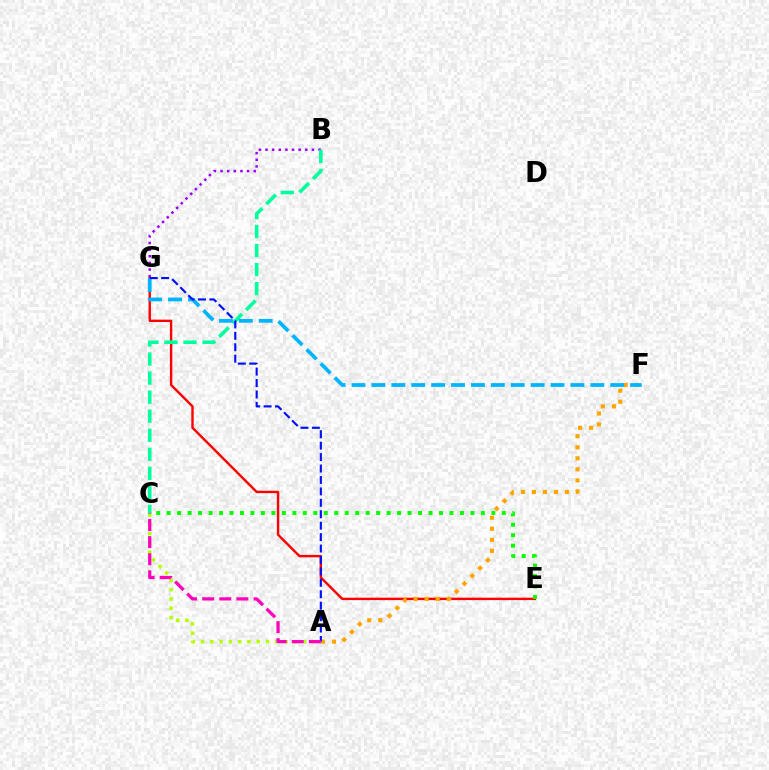{('B', 'G'): [{'color': '#9b00ff', 'line_style': 'dotted', 'thickness': 1.8}], ('E', 'G'): [{'color': '#ff0000', 'line_style': 'solid', 'thickness': 1.73}], ('A', 'F'): [{'color': '#ffa500', 'line_style': 'dotted', 'thickness': 3.0}], ('B', 'C'): [{'color': '#00ff9d', 'line_style': 'dashed', 'thickness': 2.59}], ('F', 'G'): [{'color': '#00b5ff', 'line_style': 'dashed', 'thickness': 2.7}], ('C', 'E'): [{'color': '#08ff00', 'line_style': 'dotted', 'thickness': 2.85}], ('A', 'C'): [{'color': '#b3ff00', 'line_style': 'dotted', 'thickness': 2.52}, {'color': '#ff00bd', 'line_style': 'dashed', 'thickness': 2.33}], ('A', 'G'): [{'color': '#0010ff', 'line_style': 'dashed', 'thickness': 1.55}]}